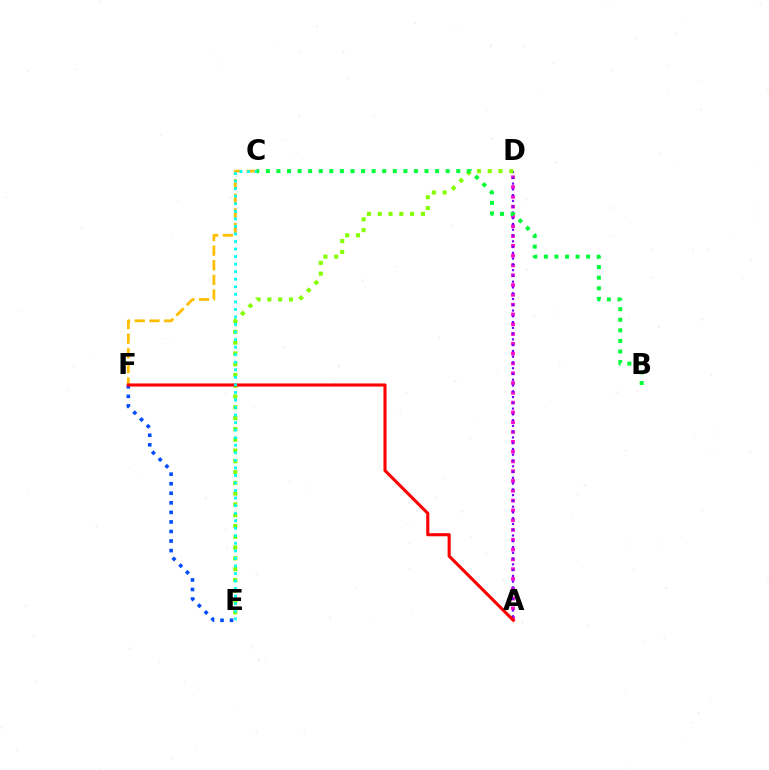{('A', 'D'): [{'color': '#ff00cf', 'line_style': 'dotted', 'thickness': 2.66}, {'color': '#7200ff', 'line_style': 'dotted', 'thickness': 1.57}], ('C', 'F'): [{'color': '#ffbd00', 'line_style': 'dashed', 'thickness': 1.99}], ('D', 'E'): [{'color': '#84ff00', 'line_style': 'dotted', 'thickness': 2.93}], ('E', 'F'): [{'color': '#004bff', 'line_style': 'dotted', 'thickness': 2.6}], ('A', 'F'): [{'color': '#ff0000', 'line_style': 'solid', 'thickness': 2.24}], ('C', 'E'): [{'color': '#00fff6', 'line_style': 'dotted', 'thickness': 2.05}], ('B', 'C'): [{'color': '#00ff39', 'line_style': 'dotted', 'thickness': 2.87}]}